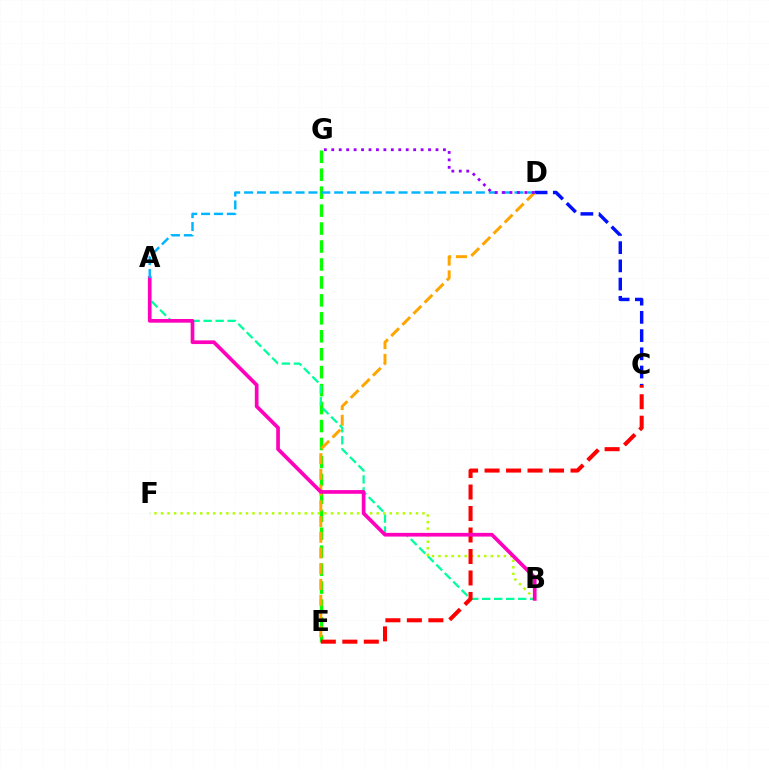{('C', 'D'): [{'color': '#0010ff', 'line_style': 'dashed', 'thickness': 2.47}], ('E', 'G'): [{'color': '#08ff00', 'line_style': 'dashed', 'thickness': 2.44}], ('D', 'E'): [{'color': '#ffa500', 'line_style': 'dashed', 'thickness': 2.14}], ('A', 'B'): [{'color': '#00ff9d', 'line_style': 'dashed', 'thickness': 1.63}, {'color': '#ff00bd', 'line_style': 'solid', 'thickness': 2.66}], ('B', 'F'): [{'color': '#b3ff00', 'line_style': 'dotted', 'thickness': 1.78}], ('C', 'E'): [{'color': '#ff0000', 'line_style': 'dashed', 'thickness': 2.92}], ('A', 'D'): [{'color': '#00b5ff', 'line_style': 'dashed', 'thickness': 1.75}], ('D', 'G'): [{'color': '#9b00ff', 'line_style': 'dotted', 'thickness': 2.02}]}